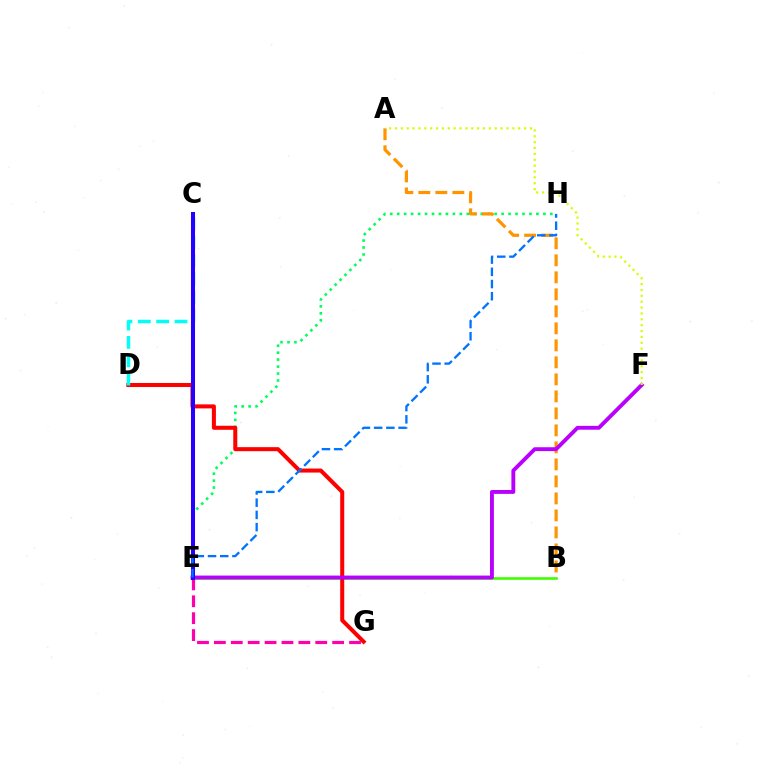{('B', 'E'): [{'color': '#3dff00', 'line_style': 'solid', 'thickness': 1.87}], ('E', 'H'): [{'color': '#00ff5c', 'line_style': 'dotted', 'thickness': 1.89}, {'color': '#0074ff', 'line_style': 'dashed', 'thickness': 1.66}], ('A', 'B'): [{'color': '#ff9400', 'line_style': 'dashed', 'thickness': 2.31}], ('D', 'G'): [{'color': '#ff0000', 'line_style': 'solid', 'thickness': 2.9}], ('E', 'G'): [{'color': '#ff00ac', 'line_style': 'dashed', 'thickness': 2.3}], ('C', 'D'): [{'color': '#00fff6', 'line_style': 'dashed', 'thickness': 2.49}], ('E', 'F'): [{'color': '#b900ff', 'line_style': 'solid', 'thickness': 2.79}], ('C', 'E'): [{'color': '#2500ff', 'line_style': 'solid', 'thickness': 2.91}], ('A', 'F'): [{'color': '#d1ff00', 'line_style': 'dotted', 'thickness': 1.59}]}